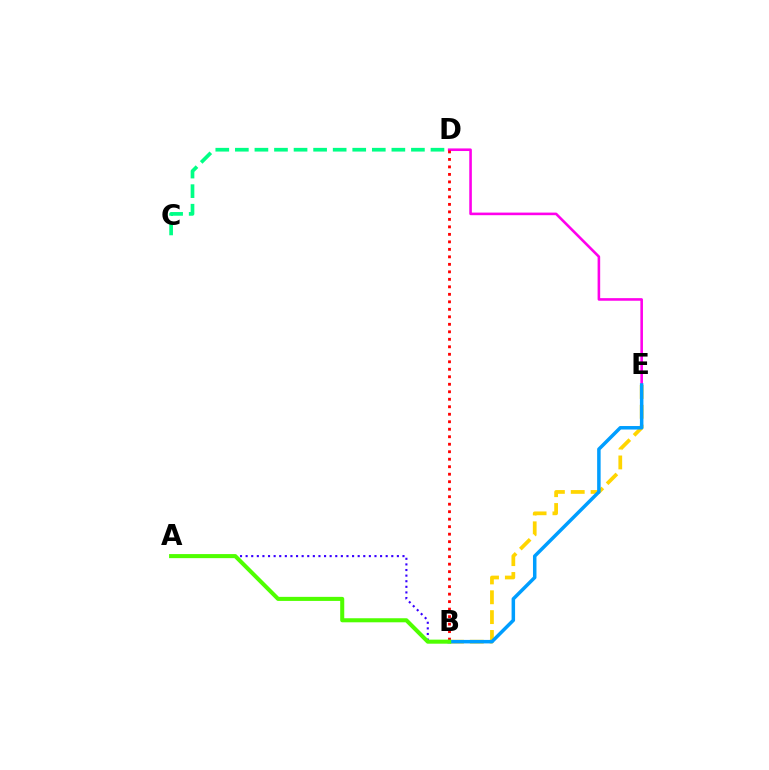{('B', 'E'): [{'color': '#ffd500', 'line_style': 'dashed', 'thickness': 2.7}, {'color': '#009eff', 'line_style': 'solid', 'thickness': 2.52}], ('D', 'E'): [{'color': '#ff00ed', 'line_style': 'solid', 'thickness': 1.87}], ('A', 'B'): [{'color': '#3700ff', 'line_style': 'dotted', 'thickness': 1.52}, {'color': '#4fff00', 'line_style': 'solid', 'thickness': 2.92}], ('C', 'D'): [{'color': '#00ff86', 'line_style': 'dashed', 'thickness': 2.66}], ('B', 'D'): [{'color': '#ff0000', 'line_style': 'dotted', 'thickness': 2.04}]}